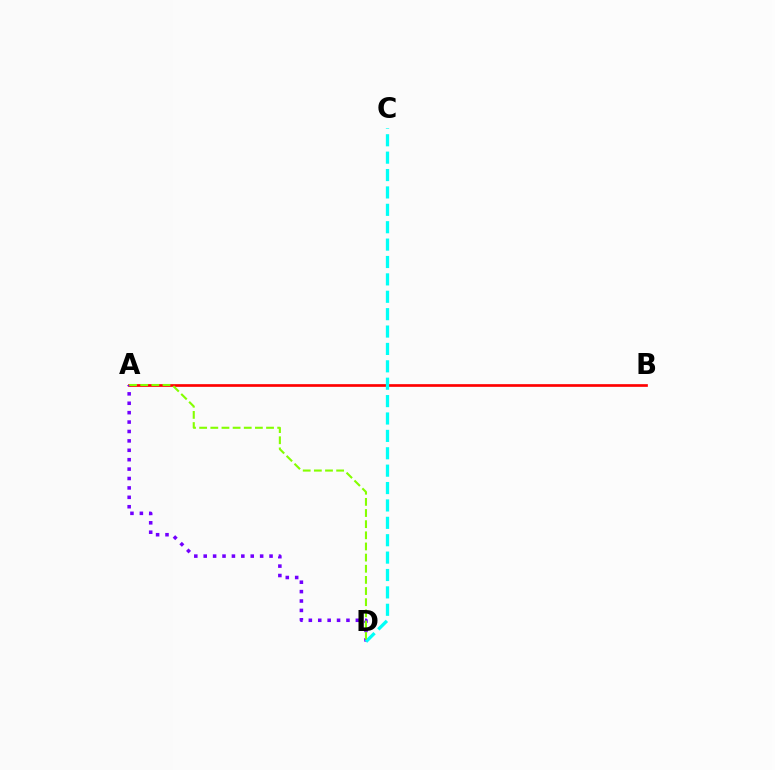{('A', 'B'): [{'color': '#ff0000', 'line_style': 'solid', 'thickness': 1.94}], ('A', 'D'): [{'color': '#7200ff', 'line_style': 'dotted', 'thickness': 2.56}, {'color': '#84ff00', 'line_style': 'dashed', 'thickness': 1.51}], ('C', 'D'): [{'color': '#00fff6', 'line_style': 'dashed', 'thickness': 2.36}]}